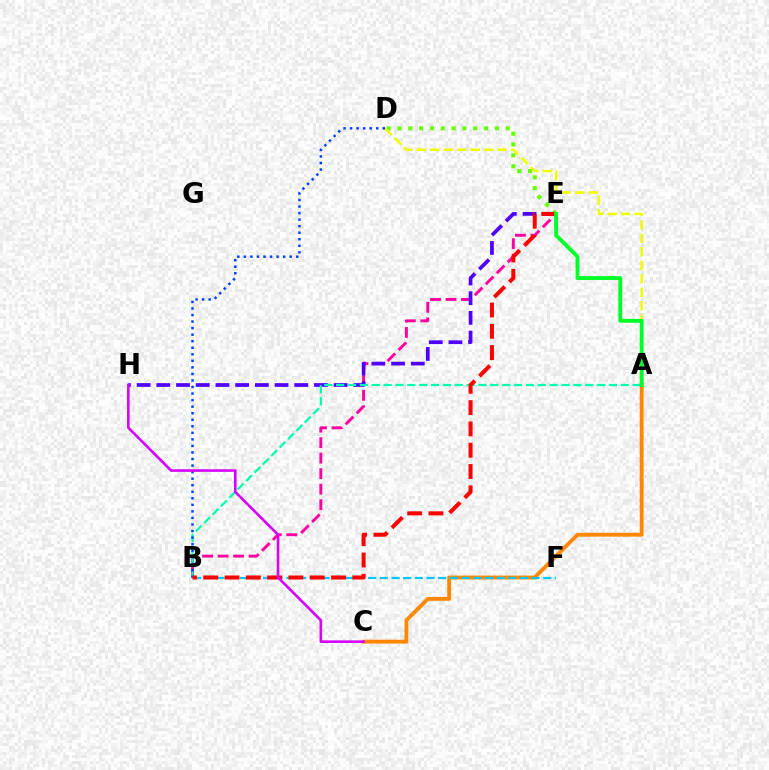{('B', 'E'): [{'color': '#ff00a0', 'line_style': 'dashed', 'thickness': 2.11}, {'color': '#ff0000', 'line_style': 'dashed', 'thickness': 2.89}], ('D', 'E'): [{'color': '#66ff00', 'line_style': 'dotted', 'thickness': 2.95}], ('A', 'C'): [{'color': '#ff8800', 'line_style': 'solid', 'thickness': 2.78}], ('E', 'H'): [{'color': '#4f00ff', 'line_style': 'dashed', 'thickness': 2.68}], ('A', 'D'): [{'color': '#eeff00', 'line_style': 'dashed', 'thickness': 1.83}], ('A', 'B'): [{'color': '#00ffaf', 'line_style': 'dashed', 'thickness': 1.61}], ('B', 'F'): [{'color': '#00c7ff', 'line_style': 'dashed', 'thickness': 1.59}], ('B', 'D'): [{'color': '#003fff', 'line_style': 'dotted', 'thickness': 1.78}], ('A', 'E'): [{'color': '#00ff27', 'line_style': 'solid', 'thickness': 2.78}], ('C', 'H'): [{'color': '#d600ff', 'line_style': 'solid', 'thickness': 1.87}]}